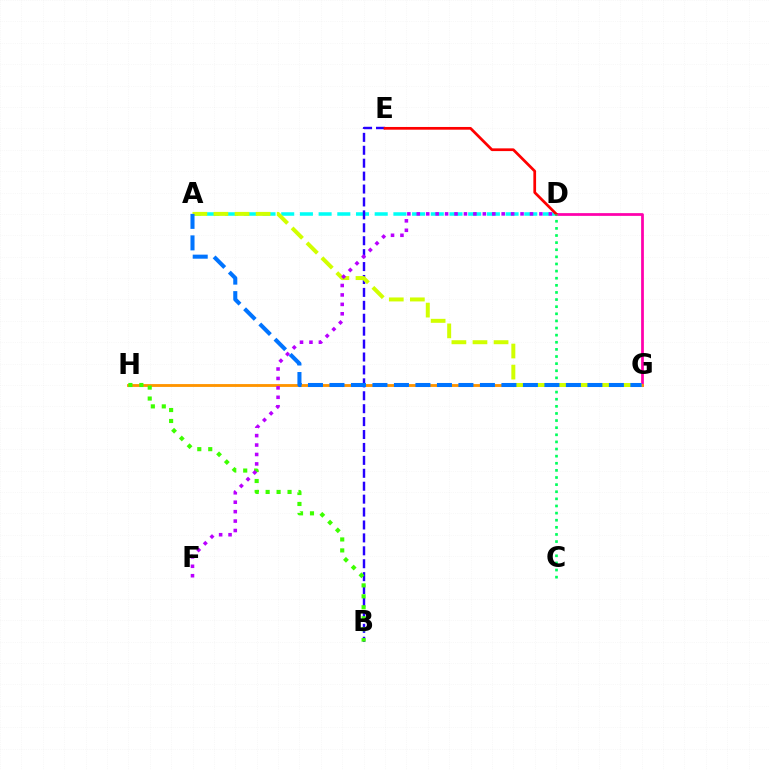{('D', 'G'): [{'color': '#ff00ac', 'line_style': 'solid', 'thickness': 1.98}], ('A', 'D'): [{'color': '#00fff6', 'line_style': 'dashed', 'thickness': 2.54}], ('G', 'H'): [{'color': '#ff9400', 'line_style': 'solid', 'thickness': 2.05}], ('B', 'E'): [{'color': '#2500ff', 'line_style': 'dashed', 'thickness': 1.76}], ('B', 'H'): [{'color': '#3dff00', 'line_style': 'dotted', 'thickness': 2.98}], ('D', 'E'): [{'color': '#ff0000', 'line_style': 'solid', 'thickness': 1.96}], ('A', 'G'): [{'color': '#d1ff00', 'line_style': 'dashed', 'thickness': 2.86}, {'color': '#0074ff', 'line_style': 'dashed', 'thickness': 2.92}], ('C', 'D'): [{'color': '#00ff5c', 'line_style': 'dotted', 'thickness': 1.93}], ('D', 'F'): [{'color': '#b900ff', 'line_style': 'dotted', 'thickness': 2.56}]}